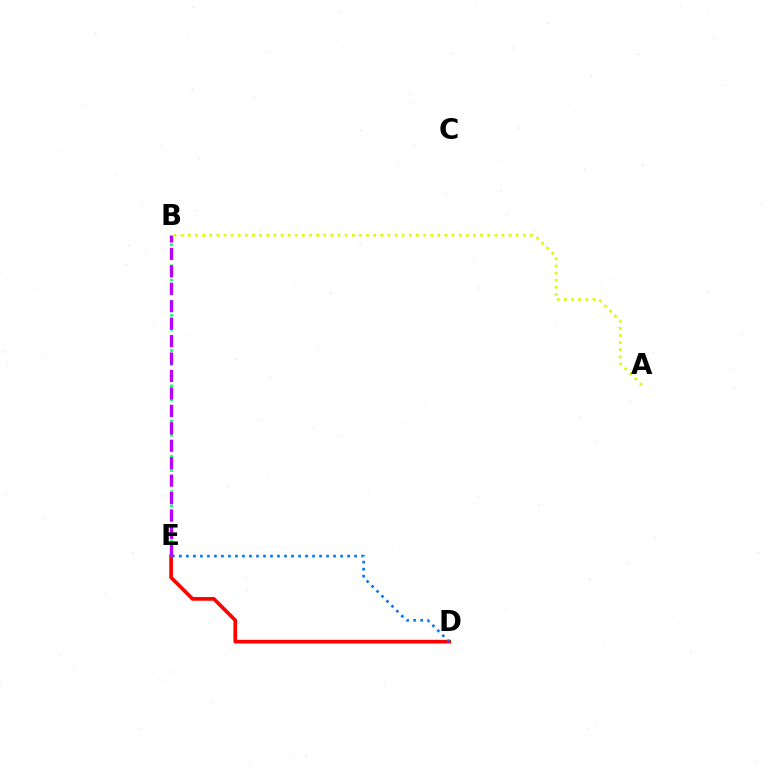{('D', 'E'): [{'color': '#ff0000', 'line_style': 'solid', 'thickness': 2.65}, {'color': '#0074ff', 'line_style': 'dotted', 'thickness': 1.9}], ('B', 'E'): [{'color': '#00ff5c', 'line_style': 'dotted', 'thickness': 1.92}, {'color': '#b900ff', 'line_style': 'dashed', 'thickness': 2.37}], ('A', 'B'): [{'color': '#d1ff00', 'line_style': 'dotted', 'thickness': 1.94}]}